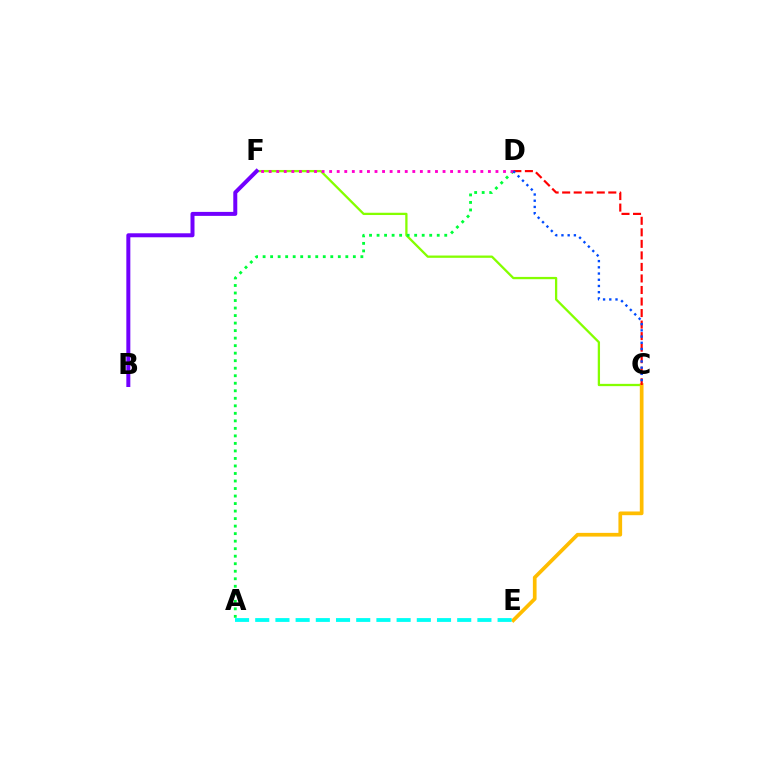{('C', 'F'): [{'color': '#84ff00', 'line_style': 'solid', 'thickness': 1.65}], ('B', 'F'): [{'color': '#7200ff', 'line_style': 'solid', 'thickness': 2.87}], ('A', 'D'): [{'color': '#00ff39', 'line_style': 'dotted', 'thickness': 2.04}], ('C', 'E'): [{'color': '#ffbd00', 'line_style': 'solid', 'thickness': 2.67}], ('A', 'E'): [{'color': '#00fff6', 'line_style': 'dashed', 'thickness': 2.74}], ('D', 'F'): [{'color': '#ff00cf', 'line_style': 'dotted', 'thickness': 2.05}], ('C', 'D'): [{'color': '#ff0000', 'line_style': 'dashed', 'thickness': 1.57}, {'color': '#004bff', 'line_style': 'dotted', 'thickness': 1.69}]}